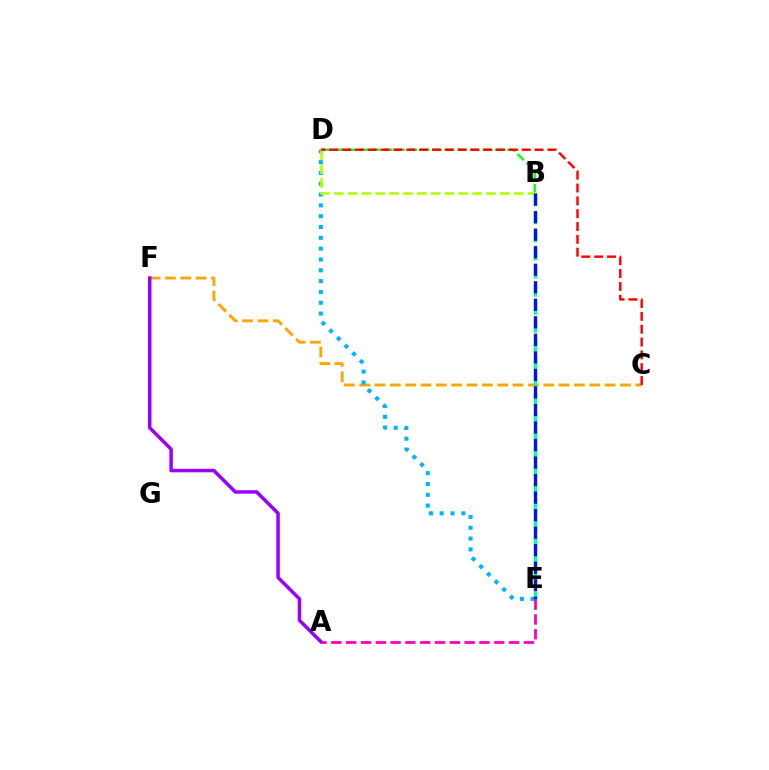{('C', 'F'): [{'color': '#ffa500', 'line_style': 'dashed', 'thickness': 2.08}], ('D', 'E'): [{'color': '#00b5ff', 'line_style': 'dotted', 'thickness': 2.94}], ('A', 'E'): [{'color': '#ff00bd', 'line_style': 'dashed', 'thickness': 2.01}], ('B', 'D'): [{'color': '#08ff00', 'line_style': 'dashed', 'thickness': 1.67}, {'color': '#b3ff00', 'line_style': 'dashed', 'thickness': 1.88}], ('C', 'D'): [{'color': '#ff0000', 'line_style': 'dashed', 'thickness': 1.74}], ('A', 'F'): [{'color': '#9b00ff', 'line_style': 'solid', 'thickness': 2.52}], ('B', 'E'): [{'color': '#00ff9d', 'line_style': 'dashed', 'thickness': 2.46}, {'color': '#0010ff', 'line_style': 'dashed', 'thickness': 2.38}]}